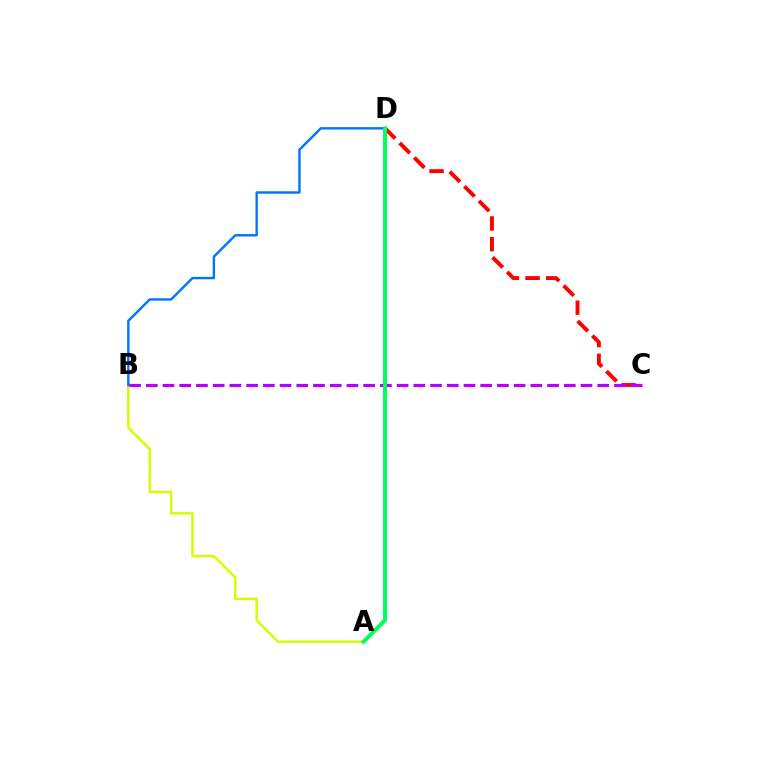{('A', 'B'): [{'color': '#d1ff00', 'line_style': 'solid', 'thickness': 1.78}], ('B', 'D'): [{'color': '#0074ff', 'line_style': 'solid', 'thickness': 1.73}], ('C', 'D'): [{'color': '#ff0000', 'line_style': 'dashed', 'thickness': 2.81}], ('B', 'C'): [{'color': '#b900ff', 'line_style': 'dashed', 'thickness': 2.27}], ('A', 'D'): [{'color': '#00ff5c', 'line_style': 'solid', 'thickness': 2.9}]}